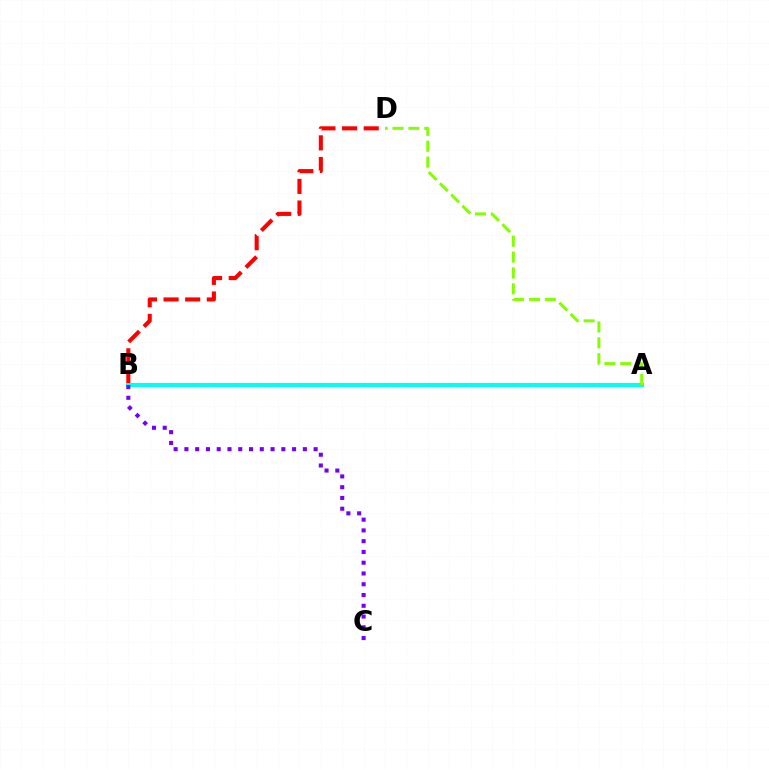{('B', 'D'): [{'color': '#ff0000', 'line_style': 'dashed', 'thickness': 2.94}], ('A', 'B'): [{'color': '#00fff6', 'line_style': 'solid', 'thickness': 2.88}], ('A', 'D'): [{'color': '#84ff00', 'line_style': 'dashed', 'thickness': 2.16}], ('B', 'C'): [{'color': '#7200ff', 'line_style': 'dotted', 'thickness': 2.93}]}